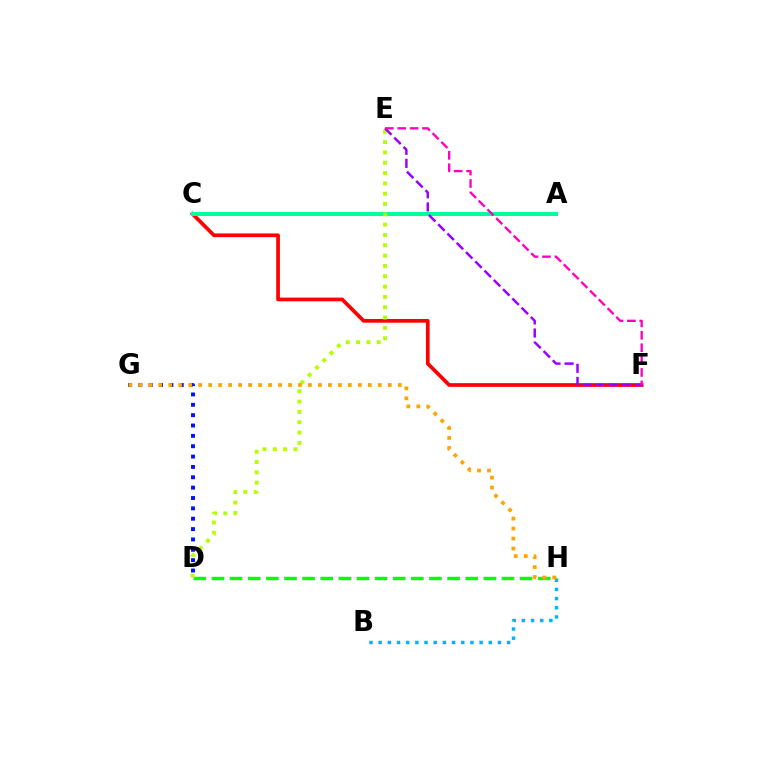{('D', 'G'): [{'color': '#0010ff', 'line_style': 'dotted', 'thickness': 2.81}], ('D', 'H'): [{'color': '#08ff00', 'line_style': 'dashed', 'thickness': 2.46}], ('C', 'F'): [{'color': '#ff0000', 'line_style': 'solid', 'thickness': 2.67}], ('A', 'C'): [{'color': '#00ff9d', 'line_style': 'solid', 'thickness': 2.9}], ('D', 'E'): [{'color': '#b3ff00', 'line_style': 'dotted', 'thickness': 2.8}], ('E', 'F'): [{'color': '#9b00ff', 'line_style': 'dashed', 'thickness': 1.78}, {'color': '#ff00bd', 'line_style': 'dashed', 'thickness': 1.68}], ('B', 'H'): [{'color': '#00b5ff', 'line_style': 'dotted', 'thickness': 2.49}], ('G', 'H'): [{'color': '#ffa500', 'line_style': 'dotted', 'thickness': 2.71}]}